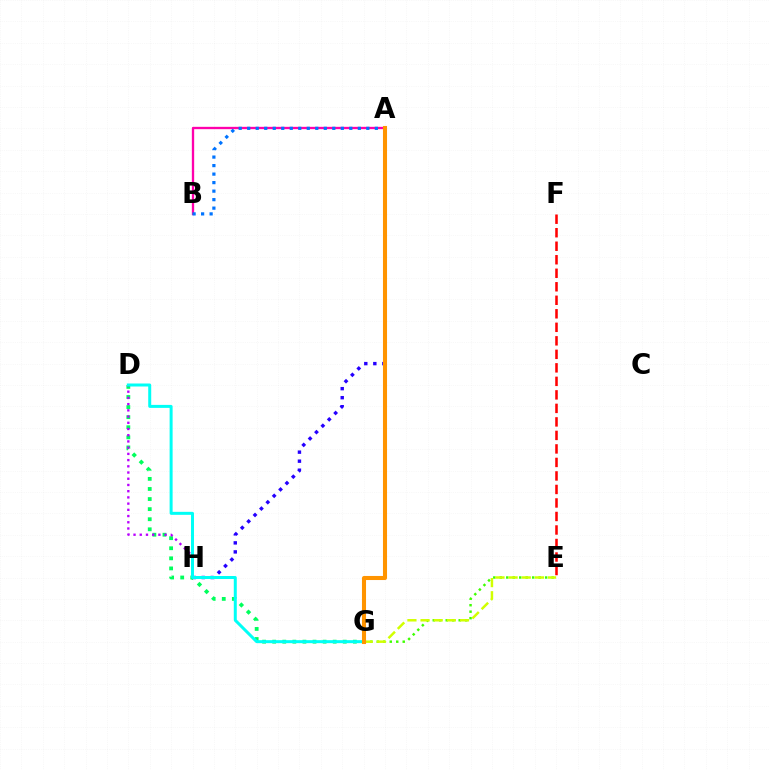{('E', 'G'): [{'color': '#3dff00', 'line_style': 'dotted', 'thickness': 1.76}, {'color': '#d1ff00', 'line_style': 'dashed', 'thickness': 1.79}], ('A', 'B'): [{'color': '#ff00ac', 'line_style': 'solid', 'thickness': 1.68}, {'color': '#0074ff', 'line_style': 'dotted', 'thickness': 2.31}], ('D', 'G'): [{'color': '#00ff5c', 'line_style': 'dotted', 'thickness': 2.74}, {'color': '#00fff6', 'line_style': 'solid', 'thickness': 2.16}], ('E', 'F'): [{'color': '#ff0000', 'line_style': 'dashed', 'thickness': 1.84}], ('D', 'H'): [{'color': '#b900ff', 'line_style': 'dotted', 'thickness': 1.69}], ('A', 'H'): [{'color': '#2500ff', 'line_style': 'dotted', 'thickness': 2.45}], ('A', 'G'): [{'color': '#ff9400', 'line_style': 'solid', 'thickness': 2.93}]}